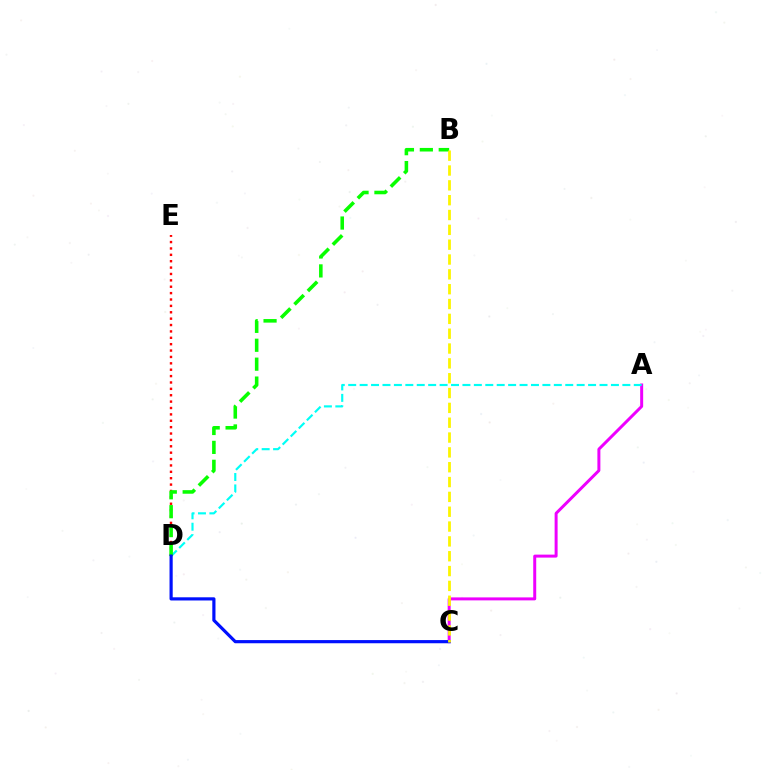{('D', 'E'): [{'color': '#ff0000', 'line_style': 'dotted', 'thickness': 1.73}], ('A', 'C'): [{'color': '#ee00ff', 'line_style': 'solid', 'thickness': 2.15}], ('A', 'D'): [{'color': '#00fff6', 'line_style': 'dashed', 'thickness': 1.55}], ('B', 'D'): [{'color': '#08ff00', 'line_style': 'dashed', 'thickness': 2.57}], ('C', 'D'): [{'color': '#0010ff', 'line_style': 'solid', 'thickness': 2.29}], ('B', 'C'): [{'color': '#fcf500', 'line_style': 'dashed', 'thickness': 2.02}]}